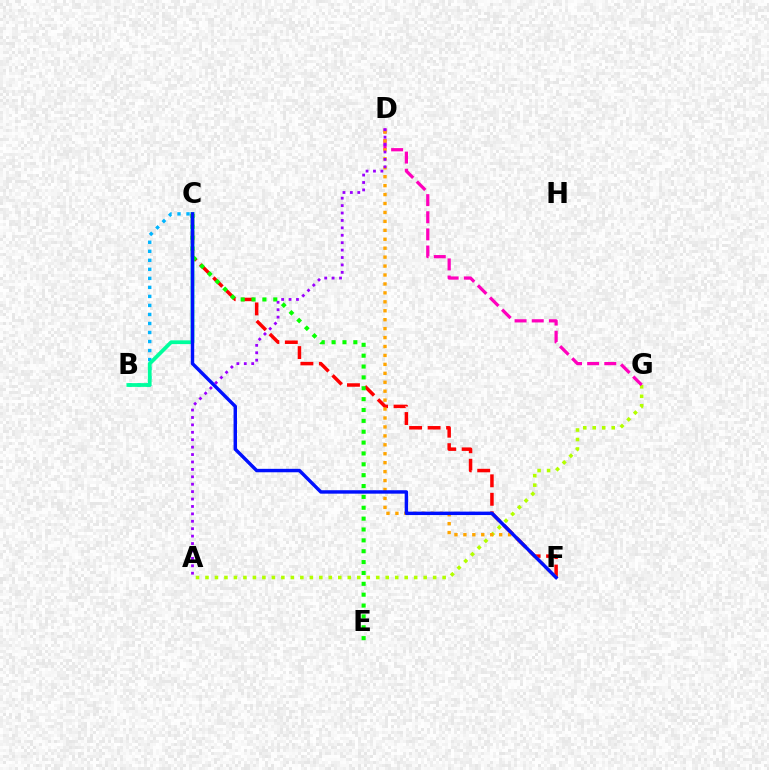{('A', 'G'): [{'color': '#b3ff00', 'line_style': 'dotted', 'thickness': 2.58}], ('D', 'G'): [{'color': '#ff00bd', 'line_style': 'dashed', 'thickness': 2.33}], ('B', 'C'): [{'color': '#00b5ff', 'line_style': 'dotted', 'thickness': 2.45}, {'color': '#00ff9d', 'line_style': 'solid', 'thickness': 2.7}], ('C', 'F'): [{'color': '#ff0000', 'line_style': 'dashed', 'thickness': 2.51}, {'color': '#0010ff', 'line_style': 'solid', 'thickness': 2.48}], ('C', 'E'): [{'color': '#08ff00', 'line_style': 'dotted', 'thickness': 2.95}], ('D', 'F'): [{'color': '#ffa500', 'line_style': 'dotted', 'thickness': 2.43}], ('A', 'D'): [{'color': '#9b00ff', 'line_style': 'dotted', 'thickness': 2.01}]}